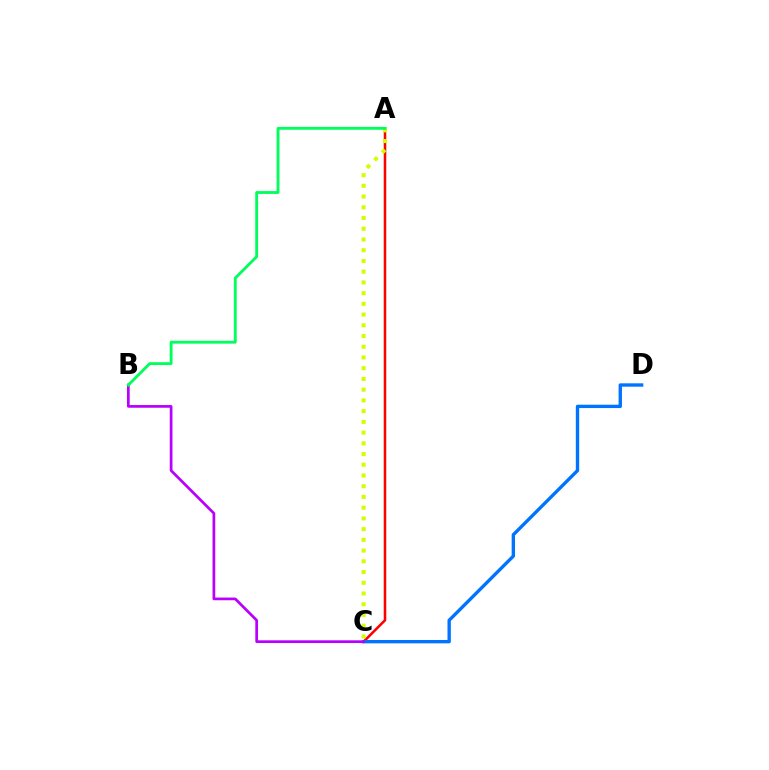{('A', 'C'): [{'color': '#ff0000', 'line_style': 'solid', 'thickness': 1.83}, {'color': '#d1ff00', 'line_style': 'dotted', 'thickness': 2.91}], ('C', 'D'): [{'color': '#0074ff', 'line_style': 'solid', 'thickness': 2.42}], ('B', 'C'): [{'color': '#b900ff', 'line_style': 'solid', 'thickness': 1.96}], ('A', 'B'): [{'color': '#00ff5c', 'line_style': 'solid', 'thickness': 2.06}]}